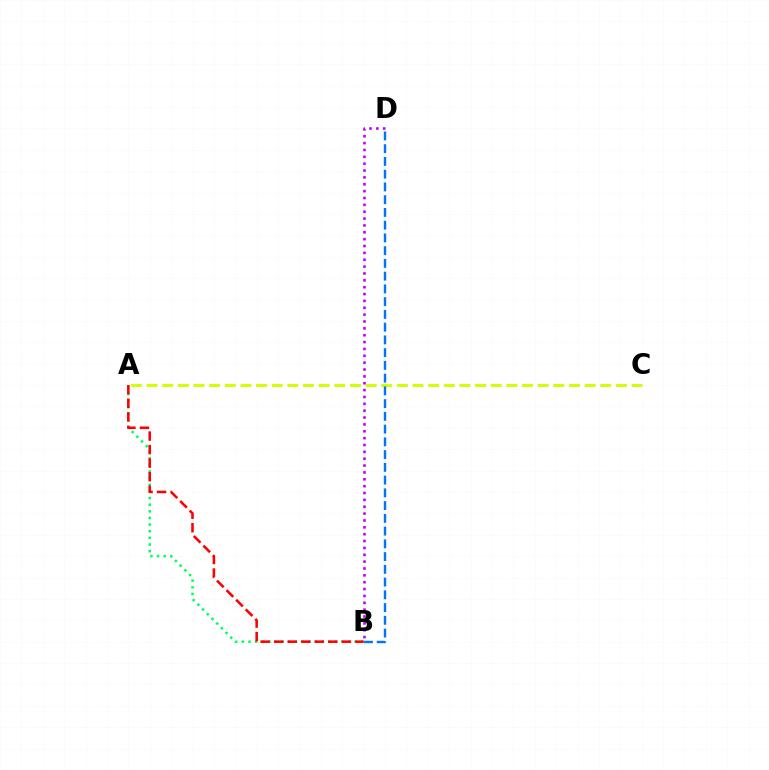{('A', 'B'): [{'color': '#00ff5c', 'line_style': 'dotted', 'thickness': 1.8}, {'color': '#ff0000', 'line_style': 'dashed', 'thickness': 1.84}], ('B', 'D'): [{'color': '#b900ff', 'line_style': 'dotted', 'thickness': 1.86}, {'color': '#0074ff', 'line_style': 'dashed', 'thickness': 1.73}], ('A', 'C'): [{'color': '#d1ff00', 'line_style': 'dashed', 'thickness': 2.13}]}